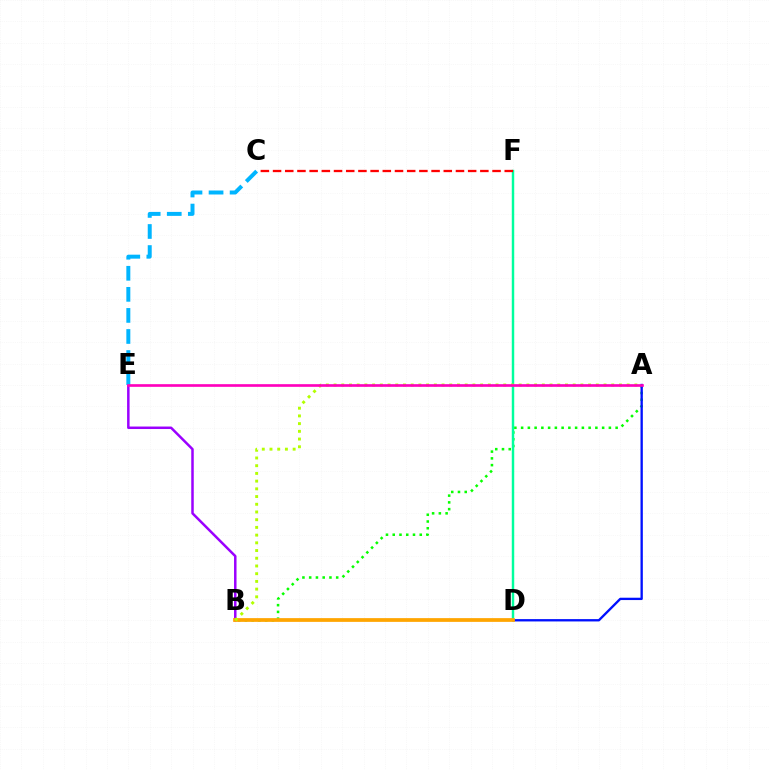{('B', 'E'): [{'color': '#9b00ff', 'line_style': 'solid', 'thickness': 1.8}], ('A', 'B'): [{'color': '#08ff00', 'line_style': 'dotted', 'thickness': 1.83}, {'color': '#b3ff00', 'line_style': 'dotted', 'thickness': 2.1}], ('D', 'F'): [{'color': '#00ff9d', 'line_style': 'solid', 'thickness': 1.76}], ('A', 'D'): [{'color': '#0010ff', 'line_style': 'solid', 'thickness': 1.68}], ('B', 'D'): [{'color': '#ffa500', 'line_style': 'solid', 'thickness': 2.7}], ('C', 'E'): [{'color': '#00b5ff', 'line_style': 'dashed', 'thickness': 2.86}], ('A', 'E'): [{'color': '#ff00bd', 'line_style': 'solid', 'thickness': 1.92}], ('C', 'F'): [{'color': '#ff0000', 'line_style': 'dashed', 'thickness': 1.66}]}